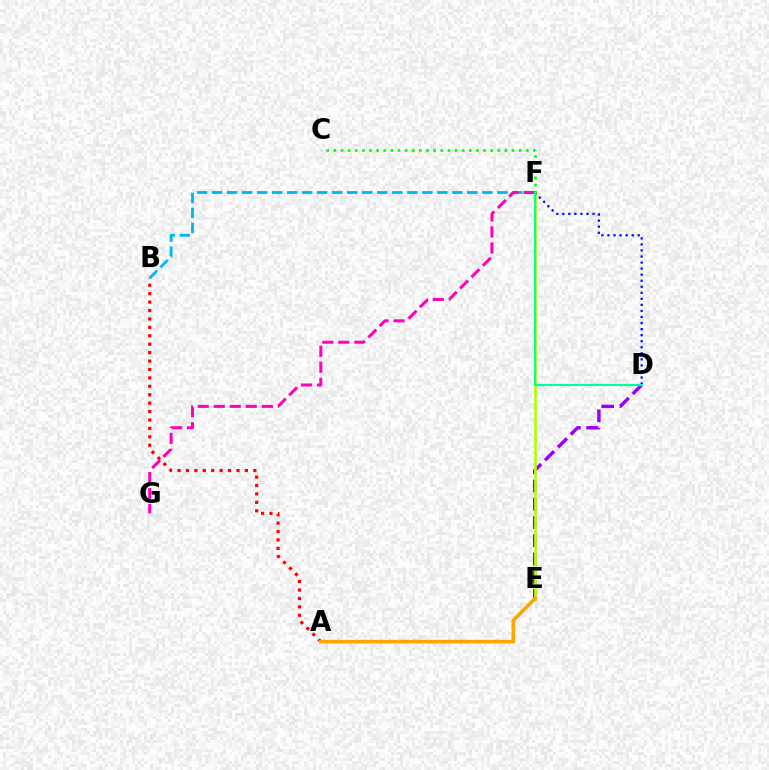{('A', 'B'): [{'color': '#ff0000', 'line_style': 'dotted', 'thickness': 2.29}], ('B', 'F'): [{'color': '#00b5ff', 'line_style': 'dashed', 'thickness': 2.04}], ('F', 'G'): [{'color': '#ff00bd', 'line_style': 'dashed', 'thickness': 2.18}], ('D', 'E'): [{'color': '#9b00ff', 'line_style': 'dashed', 'thickness': 2.48}], ('E', 'F'): [{'color': '#b3ff00', 'line_style': 'solid', 'thickness': 1.89}], ('A', 'E'): [{'color': '#ffa500', 'line_style': 'solid', 'thickness': 2.63}], ('D', 'F'): [{'color': '#0010ff', 'line_style': 'dotted', 'thickness': 1.64}, {'color': '#00ff9d', 'line_style': 'solid', 'thickness': 1.52}], ('C', 'F'): [{'color': '#08ff00', 'line_style': 'dotted', 'thickness': 1.94}]}